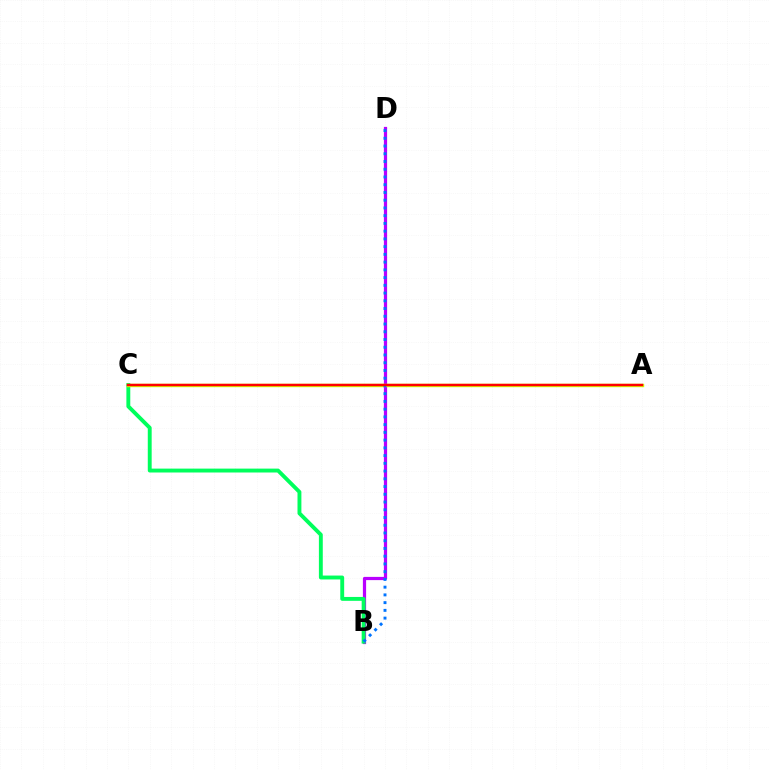{('B', 'D'): [{'color': '#b900ff', 'line_style': 'solid', 'thickness': 2.32}, {'color': '#0074ff', 'line_style': 'dotted', 'thickness': 2.1}], ('B', 'C'): [{'color': '#00ff5c', 'line_style': 'solid', 'thickness': 2.8}], ('A', 'C'): [{'color': '#d1ff00', 'line_style': 'solid', 'thickness': 2.45}, {'color': '#ff0000', 'line_style': 'solid', 'thickness': 1.77}]}